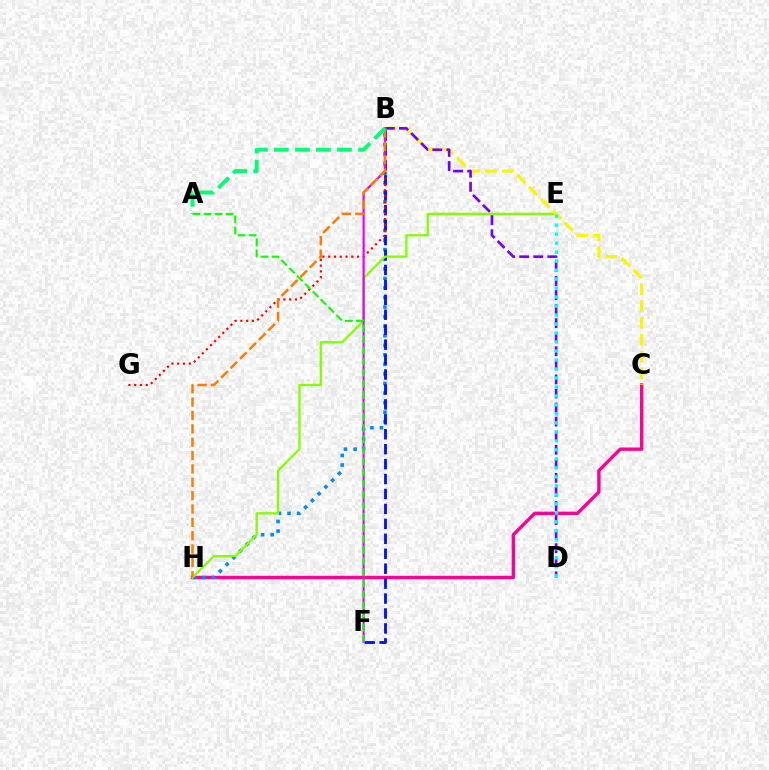{('C', 'H'): [{'color': '#ff0094', 'line_style': 'solid', 'thickness': 2.43}], ('B', 'H'): [{'color': '#008cff', 'line_style': 'dotted', 'thickness': 2.6}, {'color': '#ff7c00', 'line_style': 'dashed', 'thickness': 1.81}], ('B', 'F'): [{'color': '#0010ff', 'line_style': 'dashed', 'thickness': 2.03}, {'color': '#ee00ff', 'line_style': 'solid', 'thickness': 1.61}], ('B', 'G'): [{'color': '#ff0000', 'line_style': 'dotted', 'thickness': 1.57}], ('E', 'H'): [{'color': '#84ff00', 'line_style': 'solid', 'thickness': 1.66}], ('B', 'C'): [{'color': '#fcf500', 'line_style': 'dashed', 'thickness': 2.29}], ('B', 'D'): [{'color': '#7200ff', 'line_style': 'dashed', 'thickness': 1.91}], ('A', 'F'): [{'color': '#08ff00', 'line_style': 'dashed', 'thickness': 1.51}], ('D', 'E'): [{'color': '#00fff6', 'line_style': 'dotted', 'thickness': 2.44}], ('A', 'B'): [{'color': '#00ff74', 'line_style': 'dashed', 'thickness': 2.86}]}